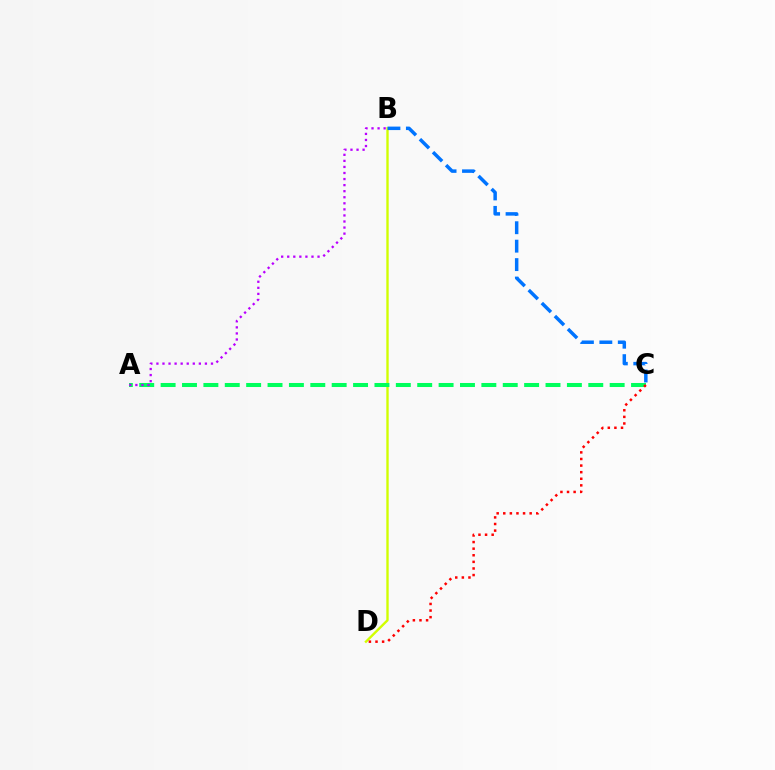{('B', 'D'): [{'color': '#d1ff00', 'line_style': 'solid', 'thickness': 1.71}], ('A', 'C'): [{'color': '#00ff5c', 'line_style': 'dashed', 'thickness': 2.9}], ('C', 'D'): [{'color': '#ff0000', 'line_style': 'dotted', 'thickness': 1.79}], ('B', 'C'): [{'color': '#0074ff', 'line_style': 'dashed', 'thickness': 2.51}], ('A', 'B'): [{'color': '#b900ff', 'line_style': 'dotted', 'thickness': 1.65}]}